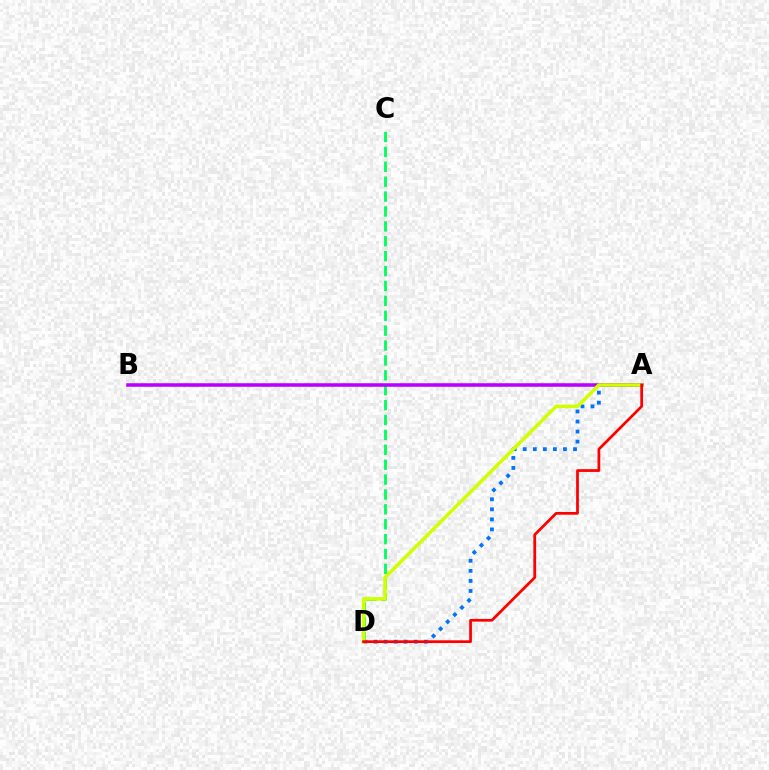{('A', 'D'): [{'color': '#0074ff', 'line_style': 'dotted', 'thickness': 2.73}, {'color': '#d1ff00', 'line_style': 'solid', 'thickness': 2.53}, {'color': '#ff0000', 'line_style': 'solid', 'thickness': 1.97}], ('C', 'D'): [{'color': '#00ff5c', 'line_style': 'dashed', 'thickness': 2.02}], ('A', 'B'): [{'color': '#b900ff', 'line_style': 'solid', 'thickness': 2.56}]}